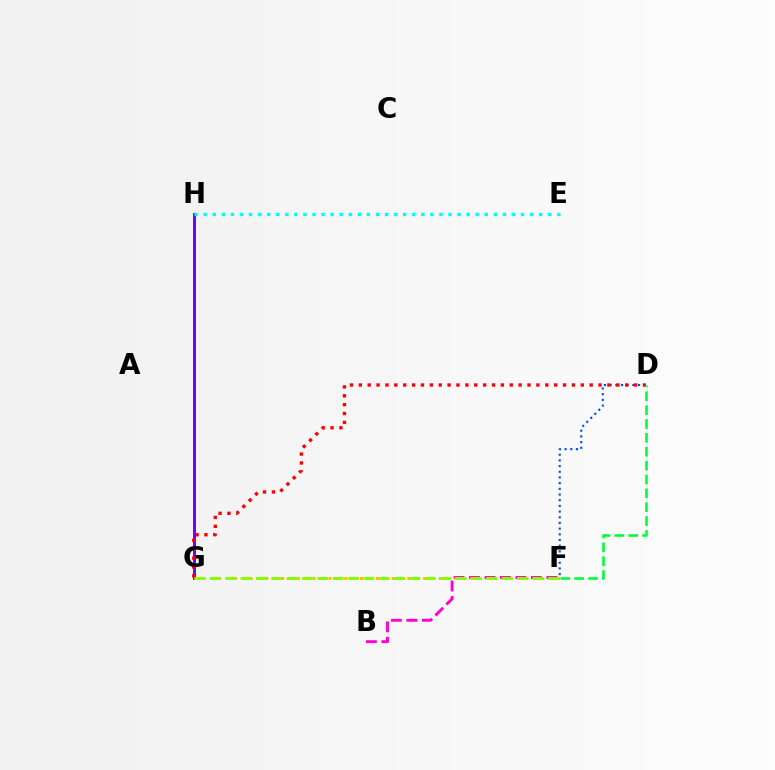{('B', 'F'): [{'color': '#ff00cf', 'line_style': 'dashed', 'thickness': 2.1}], ('G', 'H'): [{'color': '#7200ff', 'line_style': 'solid', 'thickness': 2.13}], ('D', 'F'): [{'color': '#004bff', 'line_style': 'dotted', 'thickness': 1.55}, {'color': '#00ff39', 'line_style': 'dashed', 'thickness': 1.88}], ('F', 'G'): [{'color': '#ffbd00', 'line_style': 'dotted', 'thickness': 2.14}, {'color': '#84ff00', 'line_style': 'dashed', 'thickness': 2.09}], ('D', 'G'): [{'color': '#ff0000', 'line_style': 'dotted', 'thickness': 2.41}], ('E', 'H'): [{'color': '#00fff6', 'line_style': 'dotted', 'thickness': 2.46}]}